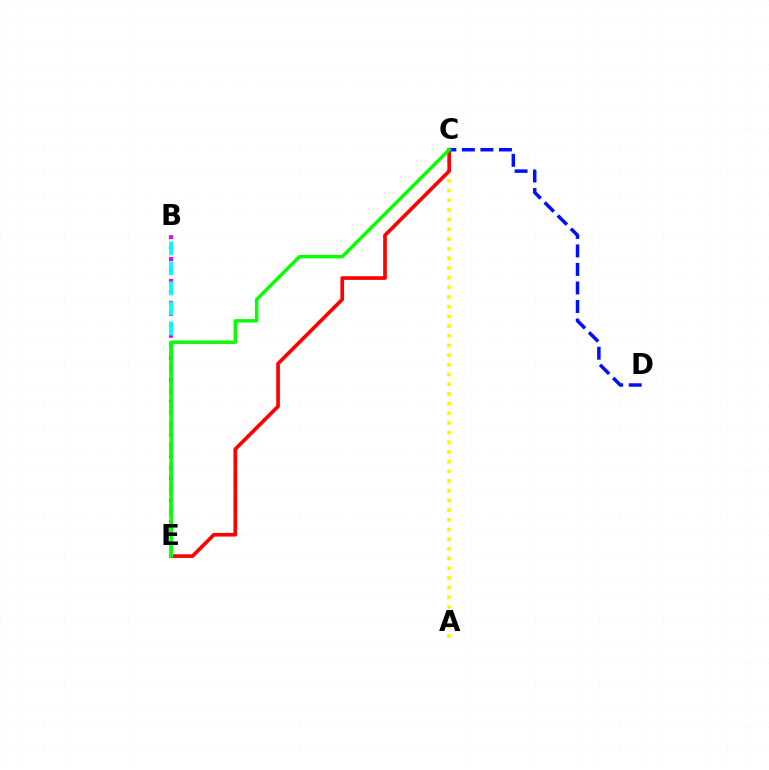{('A', 'C'): [{'color': '#fcf500', 'line_style': 'dotted', 'thickness': 2.63}], ('B', 'E'): [{'color': '#ee00ff', 'line_style': 'dotted', 'thickness': 2.98}, {'color': '#00fff6', 'line_style': 'dashed', 'thickness': 2.72}], ('C', 'E'): [{'color': '#ff0000', 'line_style': 'solid', 'thickness': 2.64}, {'color': '#08ff00', 'line_style': 'solid', 'thickness': 2.49}], ('C', 'D'): [{'color': '#0010ff', 'line_style': 'dashed', 'thickness': 2.52}]}